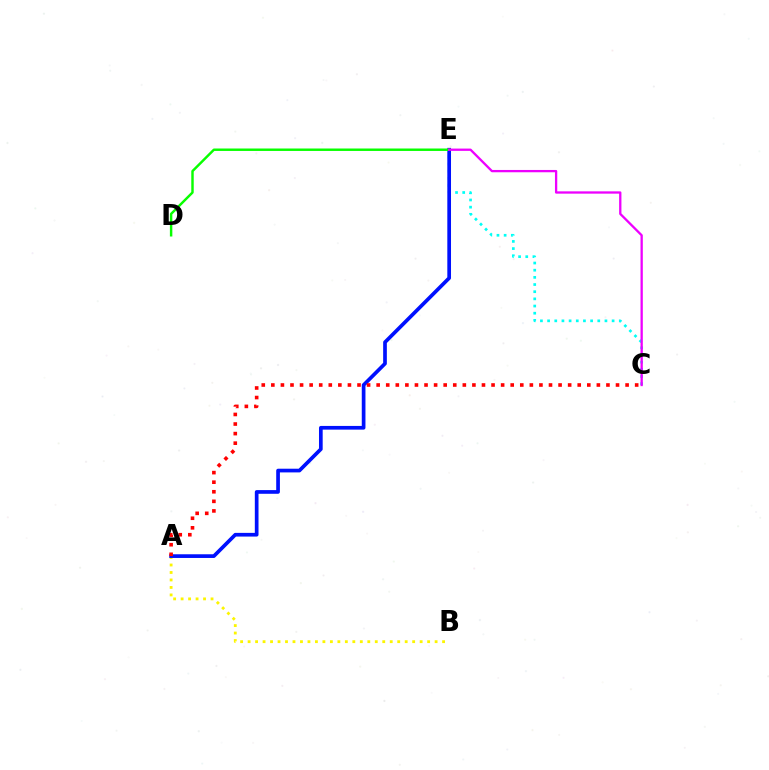{('A', 'B'): [{'color': '#fcf500', 'line_style': 'dotted', 'thickness': 2.03}], ('C', 'E'): [{'color': '#00fff6', 'line_style': 'dotted', 'thickness': 1.95}, {'color': '#ee00ff', 'line_style': 'solid', 'thickness': 1.66}], ('A', 'E'): [{'color': '#0010ff', 'line_style': 'solid', 'thickness': 2.66}], ('D', 'E'): [{'color': '#08ff00', 'line_style': 'solid', 'thickness': 1.76}], ('A', 'C'): [{'color': '#ff0000', 'line_style': 'dotted', 'thickness': 2.6}]}